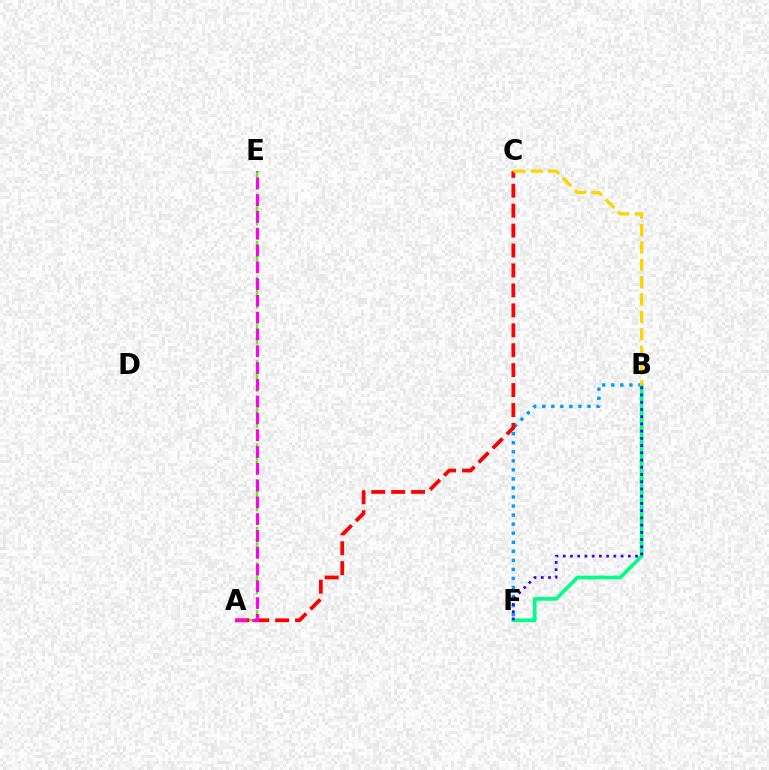{('B', 'F'): [{'color': '#009eff', 'line_style': 'dotted', 'thickness': 2.46}, {'color': '#00ff86', 'line_style': 'solid', 'thickness': 2.66}, {'color': '#3700ff', 'line_style': 'dotted', 'thickness': 1.96}], ('A', 'E'): [{'color': '#4fff00', 'line_style': 'dashed', 'thickness': 1.62}, {'color': '#ff00ed', 'line_style': 'dashed', 'thickness': 2.28}], ('A', 'C'): [{'color': '#ff0000', 'line_style': 'dashed', 'thickness': 2.71}], ('B', 'C'): [{'color': '#ffd500', 'line_style': 'dashed', 'thickness': 2.36}]}